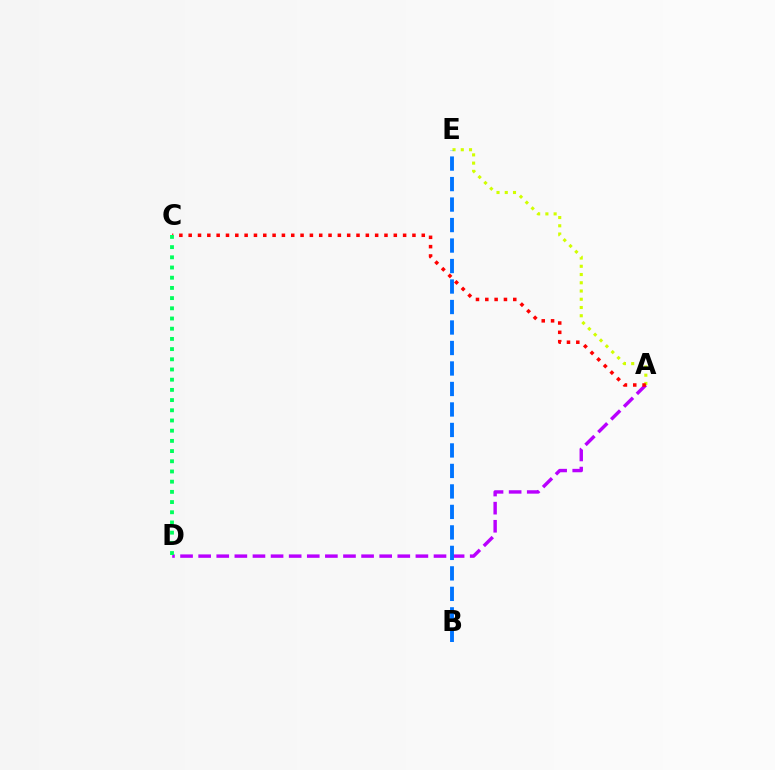{('A', 'E'): [{'color': '#d1ff00', 'line_style': 'dotted', 'thickness': 2.24}], ('A', 'D'): [{'color': '#b900ff', 'line_style': 'dashed', 'thickness': 2.46}], ('A', 'C'): [{'color': '#ff0000', 'line_style': 'dotted', 'thickness': 2.53}], ('B', 'E'): [{'color': '#0074ff', 'line_style': 'dashed', 'thickness': 2.78}], ('C', 'D'): [{'color': '#00ff5c', 'line_style': 'dotted', 'thickness': 2.77}]}